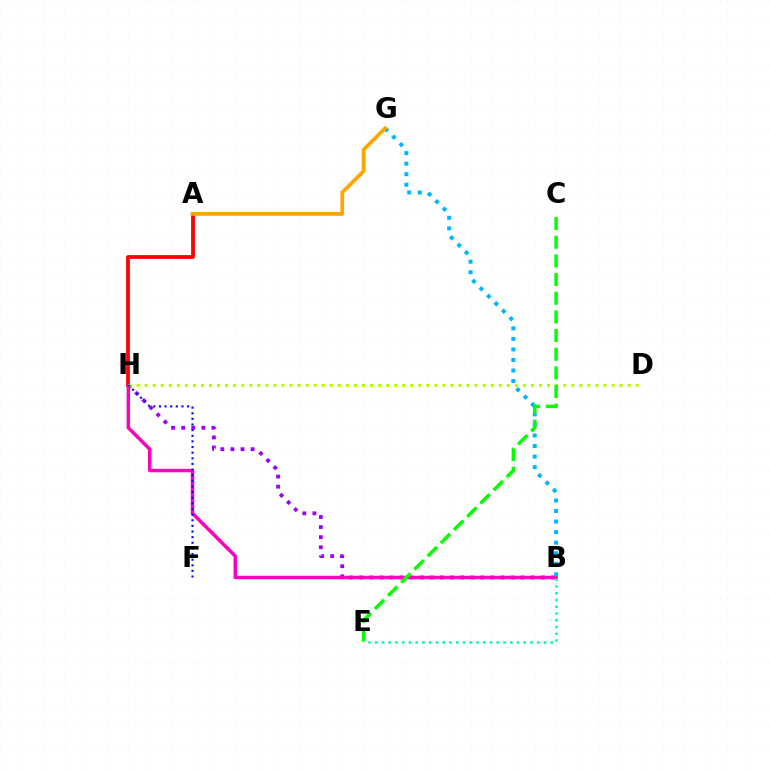{('B', 'H'): [{'color': '#9b00ff', 'line_style': 'dotted', 'thickness': 2.74}, {'color': '#ff00bd', 'line_style': 'solid', 'thickness': 2.5}], ('A', 'H'): [{'color': '#ff0000', 'line_style': 'solid', 'thickness': 2.71}], ('B', 'G'): [{'color': '#00b5ff', 'line_style': 'dotted', 'thickness': 2.87}], ('B', 'E'): [{'color': '#00ff9d', 'line_style': 'dotted', 'thickness': 1.83}], ('D', 'H'): [{'color': '#b3ff00', 'line_style': 'dotted', 'thickness': 2.19}], ('F', 'H'): [{'color': '#0010ff', 'line_style': 'dotted', 'thickness': 1.53}], ('C', 'E'): [{'color': '#08ff00', 'line_style': 'dashed', 'thickness': 2.53}], ('A', 'G'): [{'color': '#ffa500', 'line_style': 'solid', 'thickness': 2.72}]}